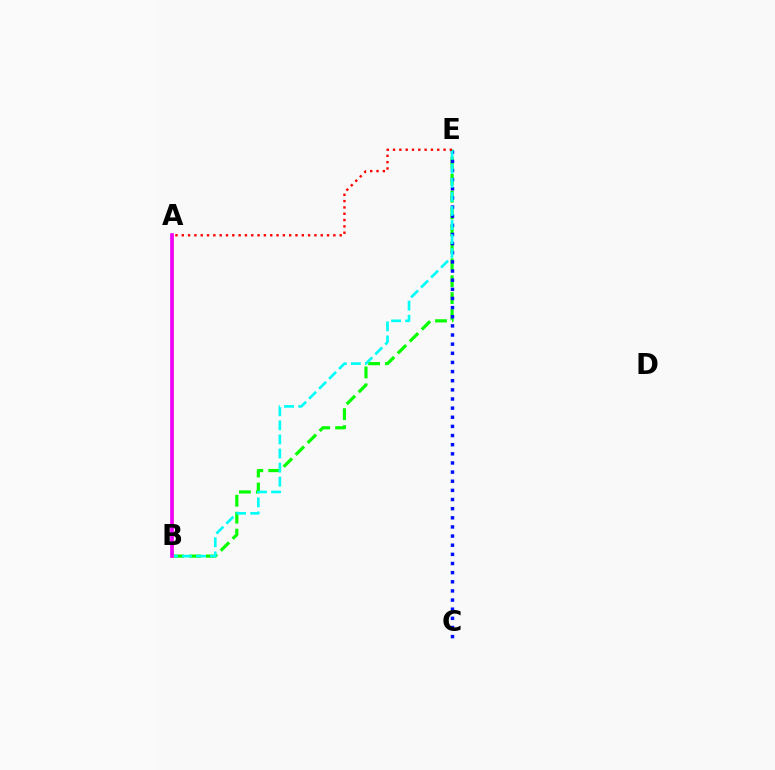{('B', 'E'): [{'color': '#08ff00', 'line_style': 'dashed', 'thickness': 2.3}, {'color': '#00fff6', 'line_style': 'dashed', 'thickness': 1.91}], ('C', 'E'): [{'color': '#0010ff', 'line_style': 'dotted', 'thickness': 2.48}], ('A', 'E'): [{'color': '#ff0000', 'line_style': 'dotted', 'thickness': 1.72}], ('A', 'B'): [{'color': '#fcf500', 'line_style': 'solid', 'thickness': 2.03}, {'color': '#ee00ff', 'line_style': 'solid', 'thickness': 2.65}]}